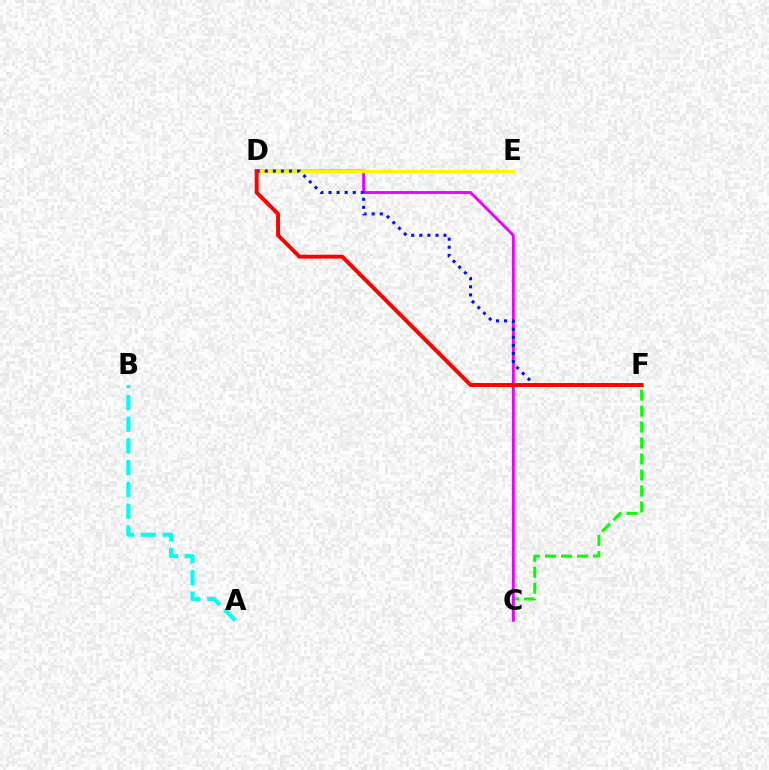{('A', 'B'): [{'color': '#00fff6', 'line_style': 'dashed', 'thickness': 2.96}], ('C', 'F'): [{'color': '#08ff00', 'line_style': 'dashed', 'thickness': 2.17}], ('C', 'D'): [{'color': '#ee00ff', 'line_style': 'solid', 'thickness': 2.08}], ('D', 'E'): [{'color': '#fcf500', 'line_style': 'solid', 'thickness': 2.41}], ('D', 'F'): [{'color': '#0010ff', 'line_style': 'dotted', 'thickness': 2.19}, {'color': '#ff0000', 'line_style': 'solid', 'thickness': 2.83}]}